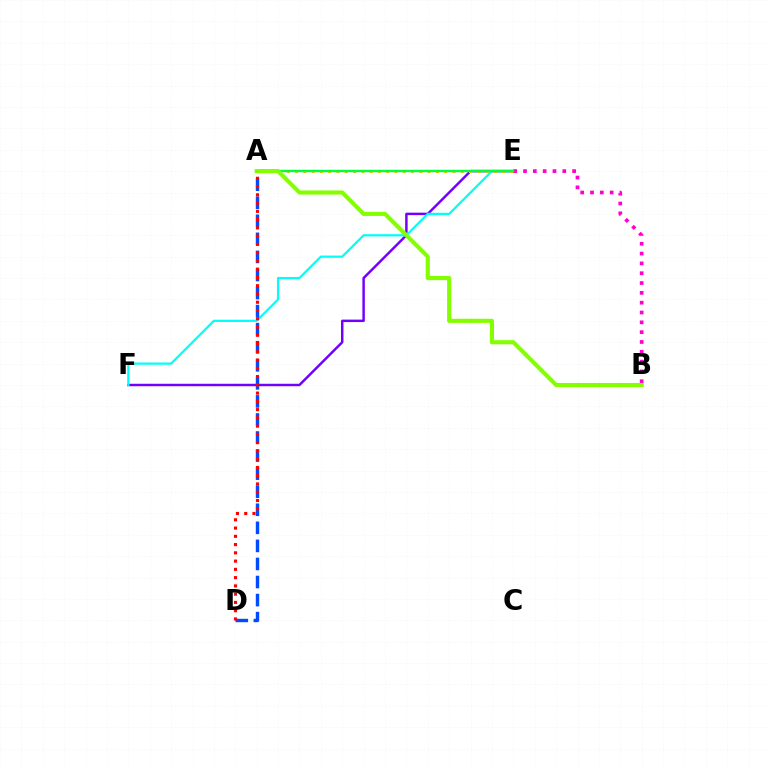{('E', 'F'): [{'color': '#7200ff', 'line_style': 'solid', 'thickness': 1.77}, {'color': '#00fff6', 'line_style': 'solid', 'thickness': 1.6}], ('A', 'E'): [{'color': '#ffbd00', 'line_style': 'dotted', 'thickness': 2.25}, {'color': '#00ff39', 'line_style': 'solid', 'thickness': 1.73}], ('B', 'E'): [{'color': '#ff00cf', 'line_style': 'dotted', 'thickness': 2.67}], ('A', 'D'): [{'color': '#004bff', 'line_style': 'dashed', 'thickness': 2.45}, {'color': '#ff0000', 'line_style': 'dotted', 'thickness': 2.24}], ('A', 'B'): [{'color': '#84ff00', 'line_style': 'solid', 'thickness': 2.97}]}